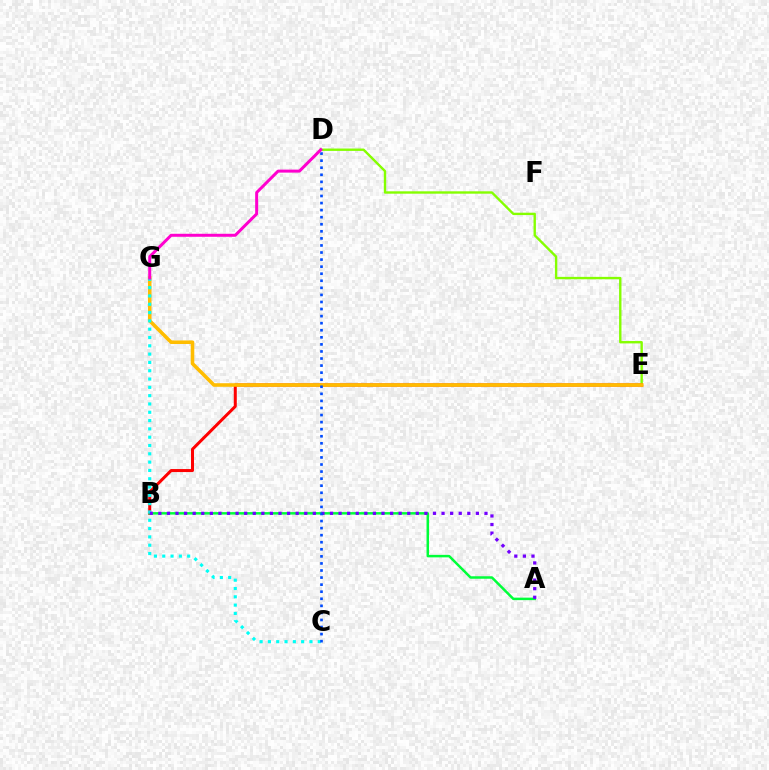{('D', 'E'): [{'color': '#84ff00', 'line_style': 'solid', 'thickness': 1.71}], ('B', 'E'): [{'color': '#ff0000', 'line_style': 'solid', 'thickness': 2.16}], ('E', 'G'): [{'color': '#ffbd00', 'line_style': 'solid', 'thickness': 2.57}], ('A', 'B'): [{'color': '#00ff39', 'line_style': 'solid', 'thickness': 1.8}, {'color': '#7200ff', 'line_style': 'dotted', 'thickness': 2.33}], ('C', 'G'): [{'color': '#00fff6', 'line_style': 'dotted', 'thickness': 2.26}], ('C', 'D'): [{'color': '#004bff', 'line_style': 'dotted', 'thickness': 1.92}], ('D', 'G'): [{'color': '#ff00cf', 'line_style': 'solid', 'thickness': 2.16}]}